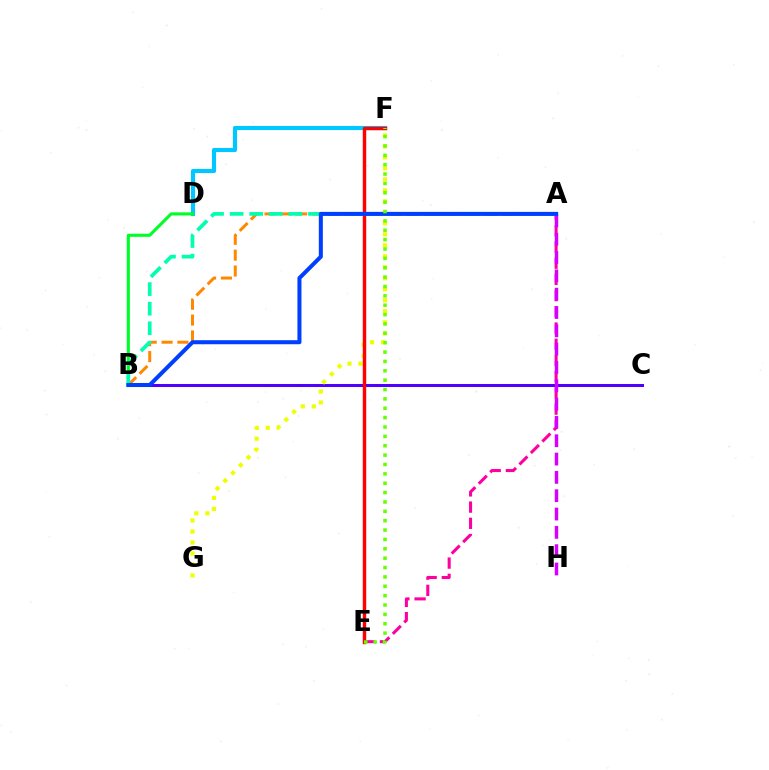{('D', 'F'): [{'color': '#00c7ff', 'line_style': 'solid', 'thickness': 2.98}], ('B', 'C'): [{'color': '#4f00ff', 'line_style': 'solid', 'thickness': 2.17}], ('A', 'E'): [{'color': '#ff00a0', 'line_style': 'dashed', 'thickness': 2.2}], ('A', 'H'): [{'color': '#d600ff', 'line_style': 'dashed', 'thickness': 2.49}], ('A', 'B'): [{'color': '#ff8800', 'line_style': 'dashed', 'thickness': 2.15}, {'color': '#00ffaf', 'line_style': 'dashed', 'thickness': 2.66}, {'color': '#003fff', 'line_style': 'solid', 'thickness': 2.91}], ('B', 'D'): [{'color': '#00ff27', 'line_style': 'solid', 'thickness': 2.24}], ('F', 'G'): [{'color': '#eeff00', 'line_style': 'dotted', 'thickness': 2.99}], ('E', 'F'): [{'color': '#ff0000', 'line_style': 'solid', 'thickness': 2.47}, {'color': '#66ff00', 'line_style': 'dotted', 'thickness': 2.55}]}